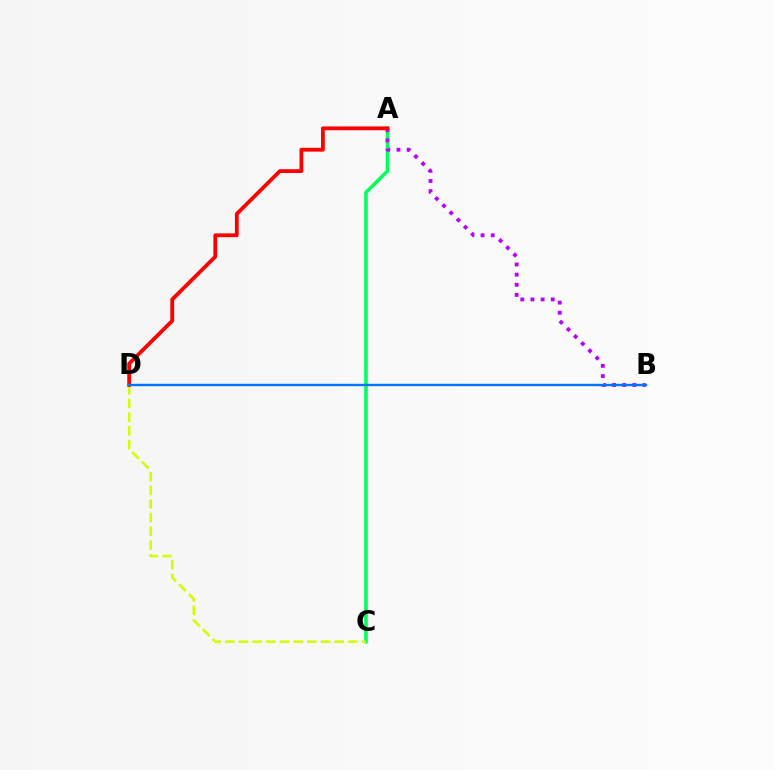{('A', 'C'): [{'color': '#00ff5c', 'line_style': 'solid', 'thickness': 2.57}], ('A', 'B'): [{'color': '#b900ff', 'line_style': 'dotted', 'thickness': 2.76}], ('C', 'D'): [{'color': '#d1ff00', 'line_style': 'dashed', 'thickness': 1.86}], ('A', 'D'): [{'color': '#ff0000', 'line_style': 'solid', 'thickness': 2.74}], ('B', 'D'): [{'color': '#0074ff', 'line_style': 'solid', 'thickness': 1.72}]}